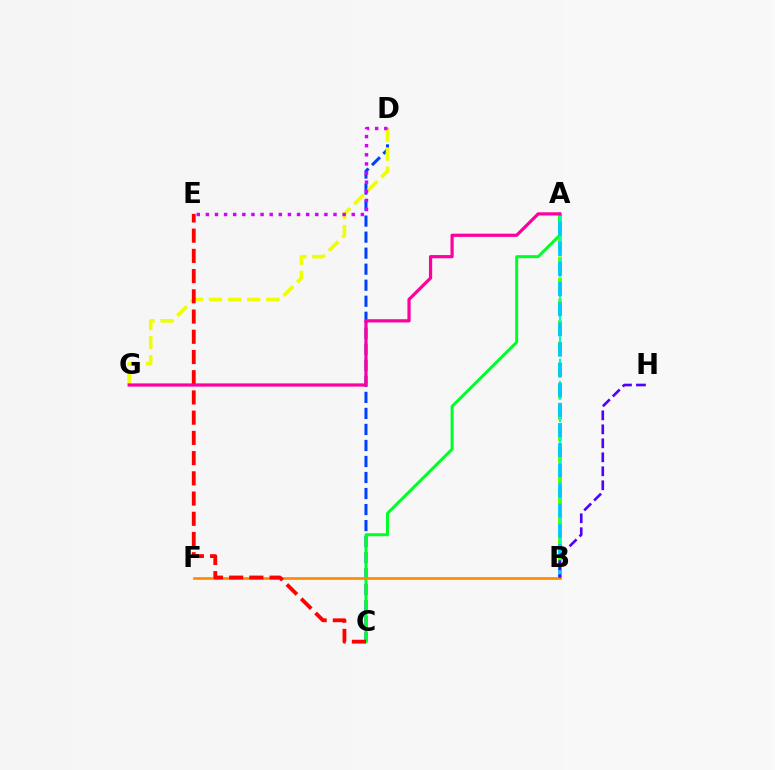{('A', 'B'): [{'color': '#66ff00', 'line_style': 'dashed', 'thickness': 2.89}, {'color': '#00ffaf', 'line_style': 'dashed', 'thickness': 1.51}, {'color': '#00c7ff', 'line_style': 'dashed', 'thickness': 2.73}], ('C', 'D'): [{'color': '#003fff', 'line_style': 'dashed', 'thickness': 2.18}], ('A', 'C'): [{'color': '#00ff27', 'line_style': 'solid', 'thickness': 2.16}], ('D', 'G'): [{'color': '#eeff00', 'line_style': 'dashed', 'thickness': 2.59}], ('B', 'F'): [{'color': '#ff8800', 'line_style': 'solid', 'thickness': 1.9}], ('D', 'E'): [{'color': '#d600ff', 'line_style': 'dotted', 'thickness': 2.48}], ('C', 'E'): [{'color': '#ff0000', 'line_style': 'dashed', 'thickness': 2.75}], ('B', 'H'): [{'color': '#4f00ff', 'line_style': 'dashed', 'thickness': 1.9}], ('A', 'G'): [{'color': '#ff00a0', 'line_style': 'solid', 'thickness': 2.32}]}